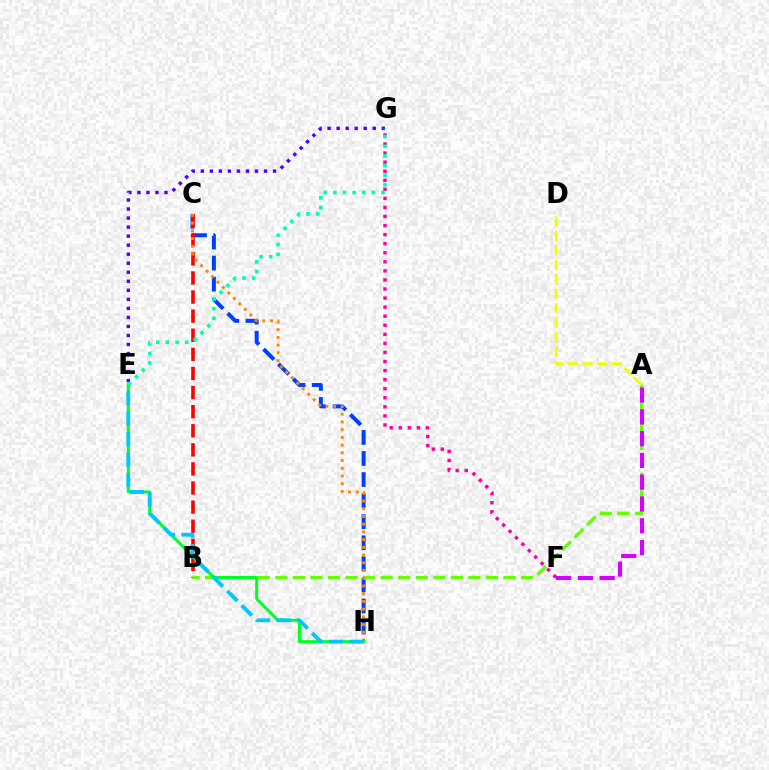{('C', 'H'): [{'color': '#003fff', 'line_style': 'dashed', 'thickness': 2.86}, {'color': '#ff8800', 'line_style': 'dotted', 'thickness': 2.1}], ('E', 'G'): [{'color': '#4f00ff', 'line_style': 'dotted', 'thickness': 2.45}, {'color': '#00ffaf', 'line_style': 'dotted', 'thickness': 2.62}], ('F', 'G'): [{'color': '#ff00a0', 'line_style': 'dotted', 'thickness': 2.46}], ('B', 'C'): [{'color': '#ff0000', 'line_style': 'dashed', 'thickness': 2.59}], ('A', 'B'): [{'color': '#66ff00', 'line_style': 'dashed', 'thickness': 2.39}], ('A', 'F'): [{'color': '#d600ff', 'line_style': 'dashed', 'thickness': 2.96}], ('A', 'D'): [{'color': '#eeff00', 'line_style': 'dashed', 'thickness': 1.97}], ('E', 'H'): [{'color': '#00ff27', 'line_style': 'solid', 'thickness': 2.16}, {'color': '#00c7ff', 'line_style': 'dashed', 'thickness': 2.78}]}